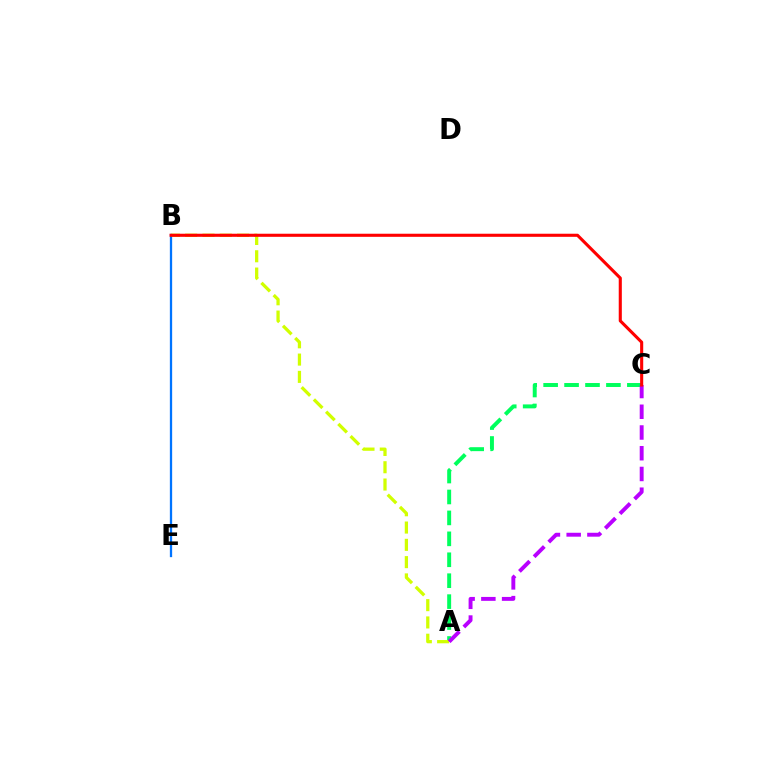{('A', 'C'): [{'color': '#00ff5c', 'line_style': 'dashed', 'thickness': 2.84}, {'color': '#b900ff', 'line_style': 'dashed', 'thickness': 2.82}], ('A', 'B'): [{'color': '#d1ff00', 'line_style': 'dashed', 'thickness': 2.35}], ('B', 'E'): [{'color': '#0074ff', 'line_style': 'solid', 'thickness': 1.65}], ('B', 'C'): [{'color': '#ff0000', 'line_style': 'solid', 'thickness': 2.23}]}